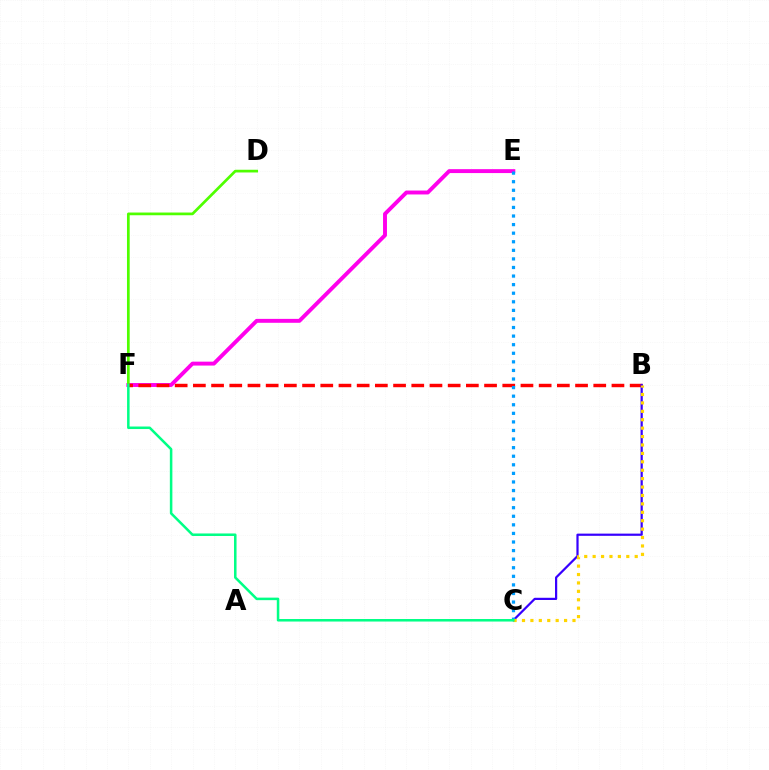{('E', 'F'): [{'color': '#ff00ed', 'line_style': 'solid', 'thickness': 2.82}], ('D', 'F'): [{'color': '#4fff00', 'line_style': 'solid', 'thickness': 1.95}], ('B', 'F'): [{'color': '#ff0000', 'line_style': 'dashed', 'thickness': 2.47}], ('B', 'C'): [{'color': '#3700ff', 'line_style': 'solid', 'thickness': 1.59}, {'color': '#ffd500', 'line_style': 'dotted', 'thickness': 2.29}], ('C', 'E'): [{'color': '#009eff', 'line_style': 'dotted', 'thickness': 2.33}], ('C', 'F'): [{'color': '#00ff86', 'line_style': 'solid', 'thickness': 1.82}]}